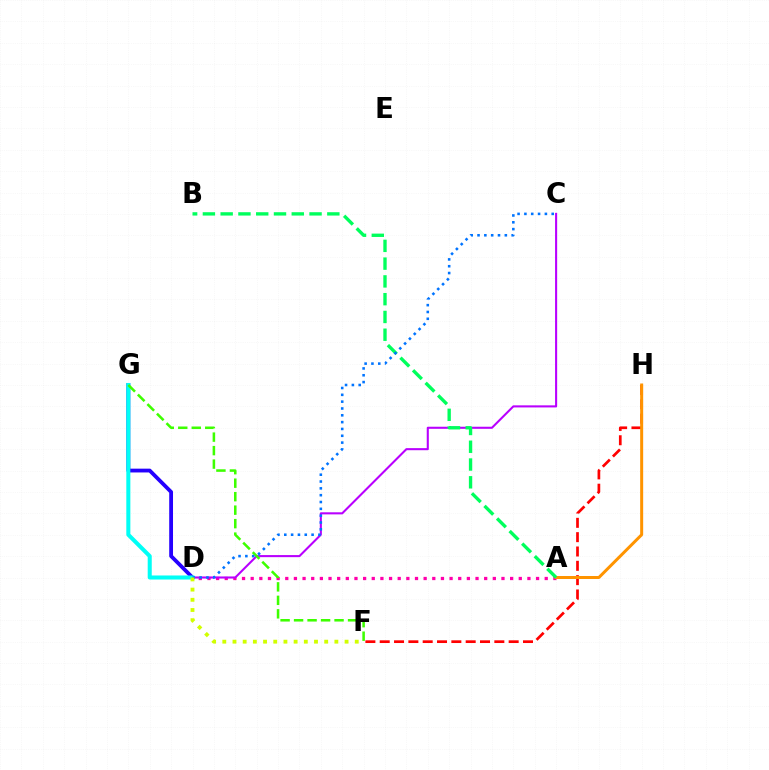{('A', 'D'): [{'color': '#ff00ac', 'line_style': 'dotted', 'thickness': 2.35}], ('D', 'G'): [{'color': '#2500ff', 'line_style': 'solid', 'thickness': 2.74}, {'color': '#00fff6', 'line_style': 'solid', 'thickness': 2.91}], ('F', 'H'): [{'color': '#ff0000', 'line_style': 'dashed', 'thickness': 1.95}], ('A', 'H'): [{'color': '#ff9400', 'line_style': 'solid', 'thickness': 2.16}], ('C', 'D'): [{'color': '#b900ff', 'line_style': 'solid', 'thickness': 1.5}, {'color': '#0074ff', 'line_style': 'dotted', 'thickness': 1.85}], ('F', 'G'): [{'color': '#3dff00', 'line_style': 'dashed', 'thickness': 1.83}], ('A', 'B'): [{'color': '#00ff5c', 'line_style': 'dashed', 'thickness': 2.41}], ('D', 'F'): [{'color': '#d1ff00', 'line_style': 'dotted', 'thickness': 2.77}]}